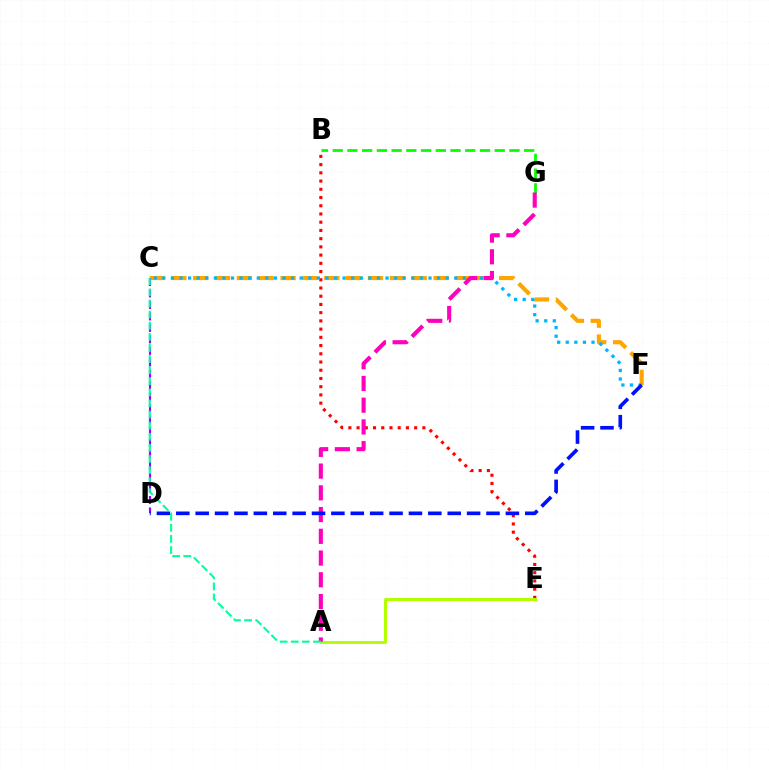{('C', 'F'): [{'color': '#ffa500', 'line_style': 'dashed', 'thickness': 2.97}, {'color': '#00b5ff', 'line_style': 'dotted', 'thickness': 2.33}], ('B', 'E'): [{'color': '#ff0000', 'line_style': 'dotted', 'thickness': 2.23}], ('A', 'E'): [{'color': '#b3ff00', 'line_style': 'solid', 'thickness': 2.17}], ('B', 'G'): [{'color': '#08ff00', 'line_style': 'dashed', 'thickness': 2.0}], ('C', 'D'): [{'color': '#9b00ff', 'line_style': 'dashed', 'thickness': 1.56}], ('A', 'G'): [{'color': '#ff00bd', 'line_style': 'dashed', 'thickness': 2.95}], ('D', 'F'): [{'color': '#0010ff', 'line_style': 'dashed', 'thickness': 2.63}], ('A', 'C'): [{'color': '#00ff9d', 'line_style': 'dashed', 'thickness': 1.51}]}